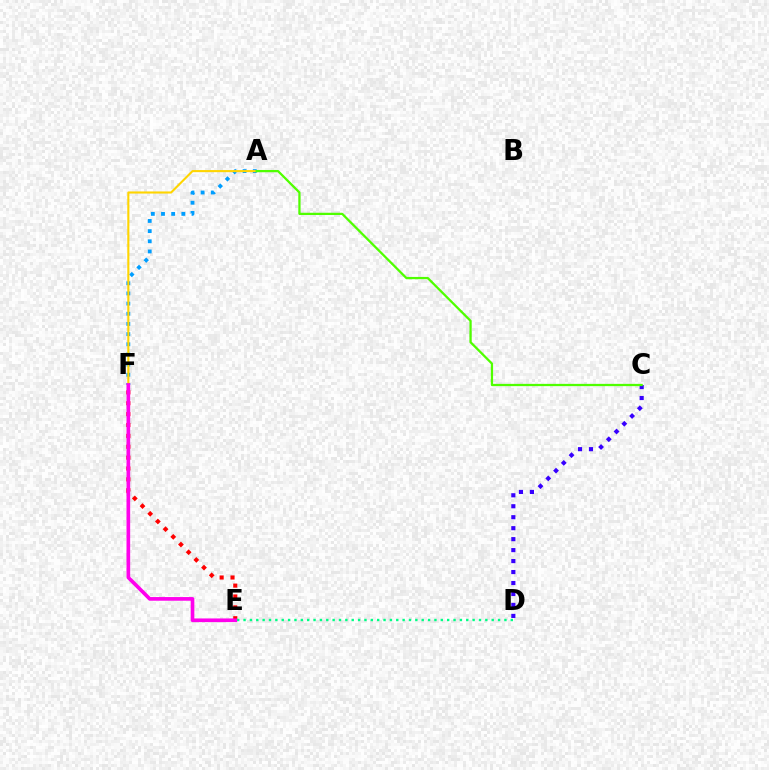{('C', 'D'): [{'color': '#3700ff', 'line_style': 'dotted', 'thickness': 2.98}], ('E', 'F'): [{'color': '#ff0000', 'line_style': 'dotted', 'thickness': 2.95}, {'color': '#ff00ed', 'line_style': 'solid', 'thickness': 2.64}], ('D', 'E'): [{'color': '#00ff86', 'line_style': 'dotted', 'thickness': 1.73}], ('A', 'F'): [{'color': '#009eff', 'line_style': 'dotted', 'thickness': 2.76}, {'color': '#ffd500', 'line_style': 'solid', 'thickness': 1.51}], ('A', 'C'): [{'color': '#4fff00', 'line_style': 'solid', 'thickness': 1.63}]}